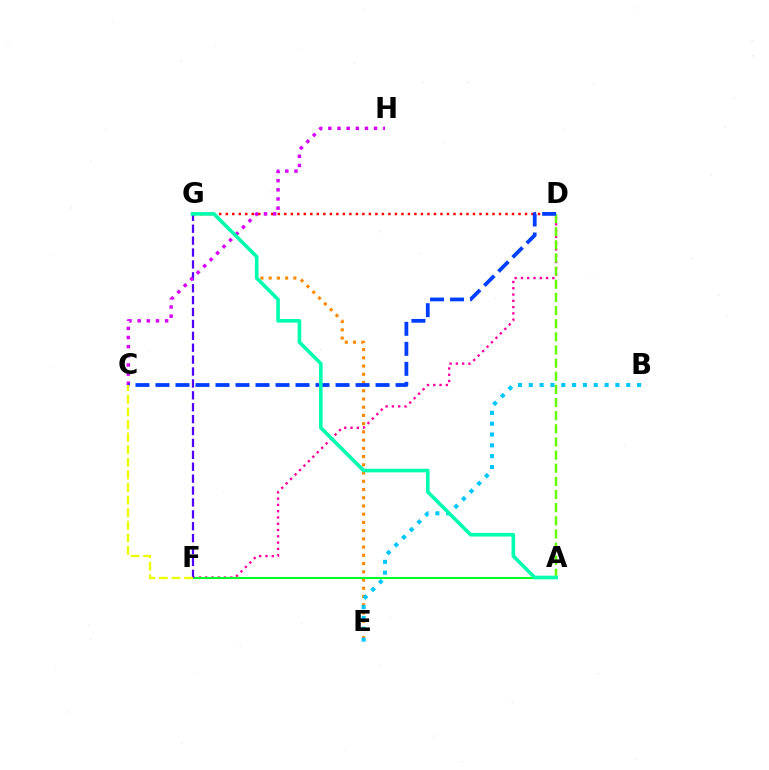{('D', 'G'): [{'color': '#ff0000', 'line_style': 'dotted', 'thickness': 1.77}], ('E', 'G'): [{'color': '#ff8800', 'line_style': 'dotted', 'thickness': 2.24}], ('D', 'F'): [{'color': '#ff00a0', 'line_style': 'dotted', 'thickness': 1.71}], ('A', 'F'): [{'color': '#00ff27', 'line_style': 'solid', 'thickness': 1.5}], ('F', 'G'): [{'color': '#4f00ff', 'line_style': 'dashed', 'thickness': 1.62}], ('C', 'H'): [{'color': '#d600ff', 'line_style': 'dotted', 'thickness': 2.49}], ('A', 'D'): [{'color': '#66ff00', 'line_style': 'dashed', 'thickness': 1.78}], ('C', 'D'): [{'color': '#003fff', 'line_style': 'dashed', 'thickness': 2.72}], ('B', 'E'): [{'color': '#00c7ff', 'line_style': 'dotted', 'thickness': 2.94}], ('C', 'F'): [{'color': '#eeff00', 'line_style': 'dashed', 'thickness': 1.71}], ('A', 'G'): [{'color': '#00ffaf', 'line_style': 'solid', 'thickness': 2.6}]}